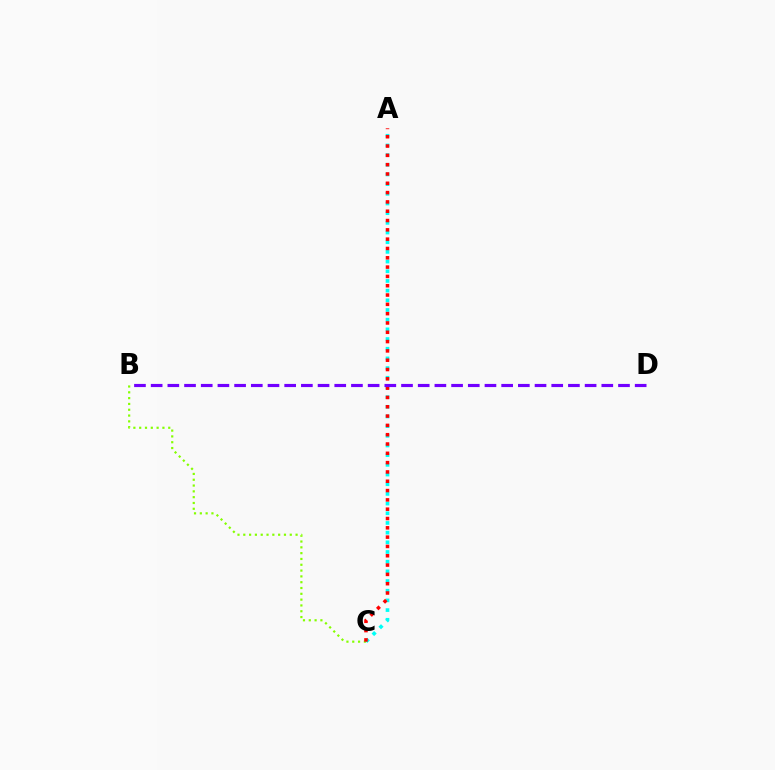{('B', 'C'): [{'color': '#84ff00', 'line_style': 'dotted', 'thickness': 1.58}], ('A', 'C'): [{'color': '#00fff6', 'line_style': 'dotted', 'thickness': 2.63}, {'color': '#ff0000', 'line_style': 'dotted', 'thickness': 2.53}], ('B', 'D'): [{'color': '#7200ff', 'line_style': 'dashed', 'thickness': 2.27}]}